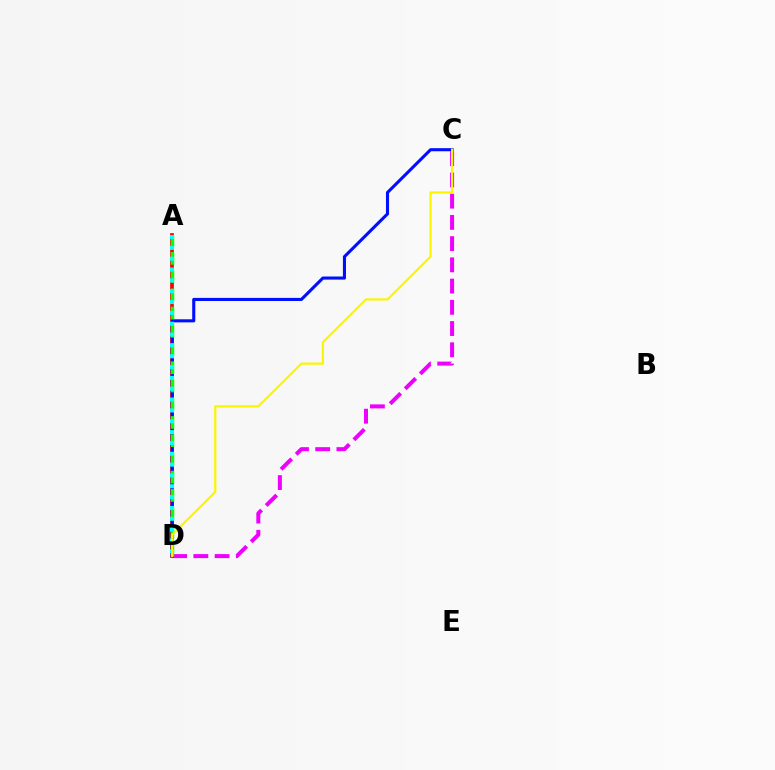{('A', 'D'): [{'color': '#ff0000', 'line_style': 'solid', 'thickness': 2.67}, {'color': '#08ff00', 'line_style': 'dashed', 'thickness': 2.48}, {'color': '#00fff6', 'line_style': 'dotted', 'thickness': 2.94}], ('C', 'D'): [{'color': '#ee00ff', 'line_style': 'dashed', 'thickness': 2.88}, {'color': '#0010ff', 'line_style': 'solid', 'thickness': 2.23}, {'color': '#fcf500', 'line_style': 'solid', 'thickness': 1.59}]}